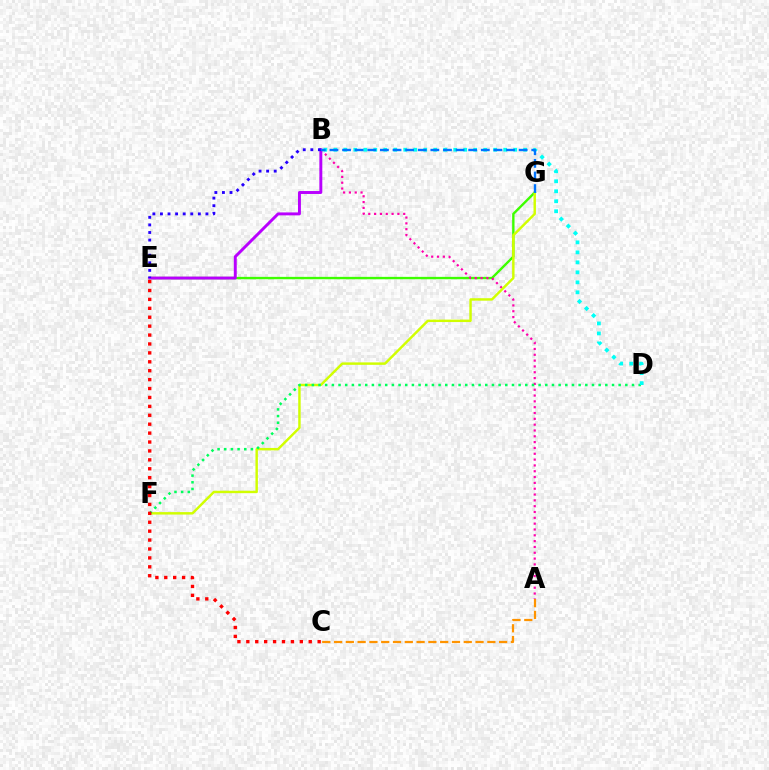{('A', 'C'): [{'color': '#ff9400', 'line_style': 'dashed', 'thickness': 1.6}], ('E', 'G'): [{'color': '#3dff00', 'line_style': 'solid', 'thickness': 1.71}], ('A', 'B'): [{'color': '#ff00ac', 'line_style': 'dotted', 'thickness': 1.58}], ('F', 'G'): [{'color': '#d1ff00', 'line_style': 'solid', 'thickness': 1.76}], ('B', 'E'): [{'color': '#b900ff', 'line_style': 'solid', 'thickness': 2.11}, {'color': '#2500ff', 'line_style': 'dotted', 'thickness': 2.06}], ('D', 'F'): [{'color': '#00ff5c', 'line_style': 'dotted', 'thickness': 1.81}], ('B', 'D'): [{'color': '#00fff6', 'line_style': 'dotted', 'thickness': 2.71}], ('C', 'E'): [{'color': '#ff0000', 'line_style': 'dotted', 'thickness': 2.42}], ('B', 'G'): [{'color': '#0074ff', 'line_style': 'dashed', 'thickness': 1.71}]}